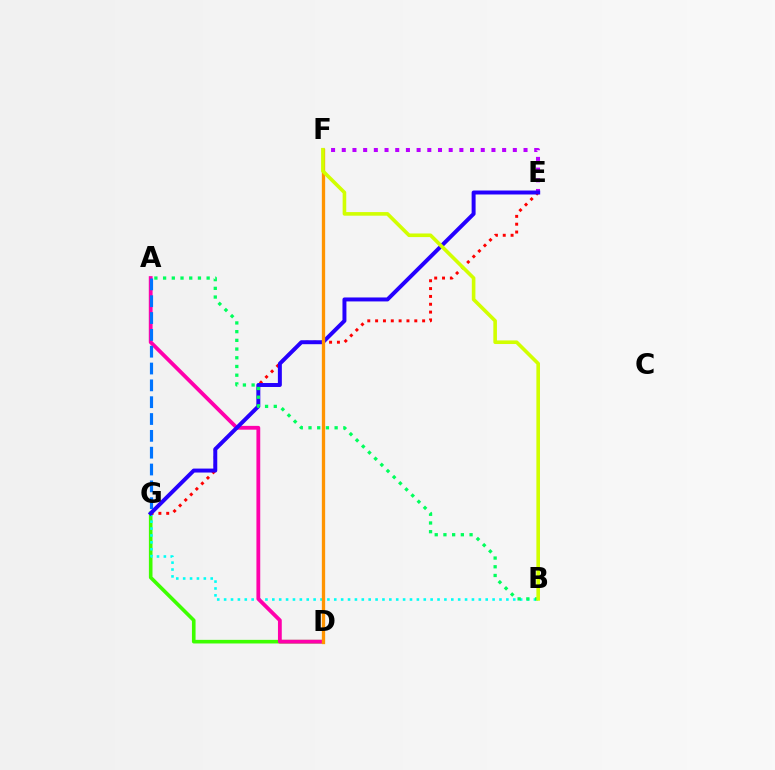{('D', 'G'): [{'color': '#3dff00', 'line_style': 'solid', 'thickness': 2.6}], ('E', 'F'): [{'color': '#b900ff', 'line_style': 'dotted', 'thickness': 2.9}], ('B', 'G'): [{'color': '#00fff6', 'line_style': 'dotted', 'thickness': 1.87}], ('A', 'D'): [{'color': '#ff00ac', 'line_style': 'solid', 'thickness': 2.74}], ('E', 'G'): [{'color': '#ff0000', 'line_style': 'dotted', 'thickness': 2.13}, {'color': '#2500ff', 'line_style': 'solid', 'thickness': 2.85}], ('A', 'B'): [{'color': '#00ff5c', 'line_style': 'dotted', 'thickness': 2.37}], ('D', 'F'): [{'color': '#ff9400', 'line_style': 'solid', 'thickness': 2.38}], ('B', 'F'): [{'color': '#d1ff00', 'line_style': 'solid', 'thickness': 2.6}], ('A', 'G'): [{'color': '#0074ff', 'line_style': 'dashed', 'thickness': 2.29}]}